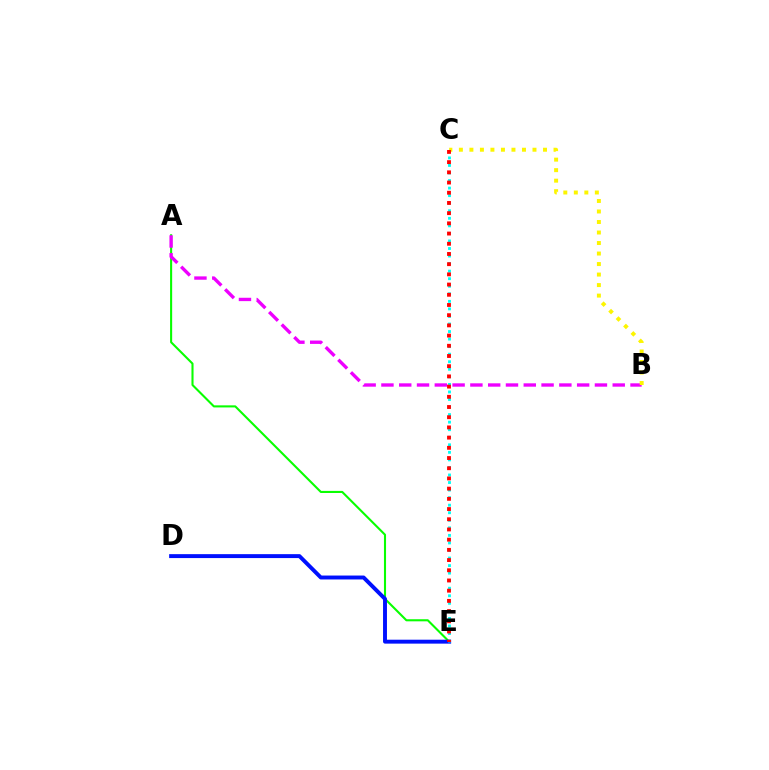{('A', 'E'): [{'color': '#08ff00', 'line_style': 'solid', 'thickness': 1.51}], ('D', 'E'): [{'color': '#0010ff', 'line_style': 'solid', 'thickness': 2.82}], ('C', 'E'): [{'color': '#00fff6', 'line_style': 'dotted', 'thickness': 2.05}, {'color': '#ff0000', 'line_style': 'dotted', 'thickness': 2.77}], ('A', 'B'): [{'color': '#ee00ff', 'line_style': 'dashed', 'thickness': 2.42}], ('B', 'C'): [{'color': '#fcf500', 'line_style': 'dotted', 'thickness': 2.86}]}